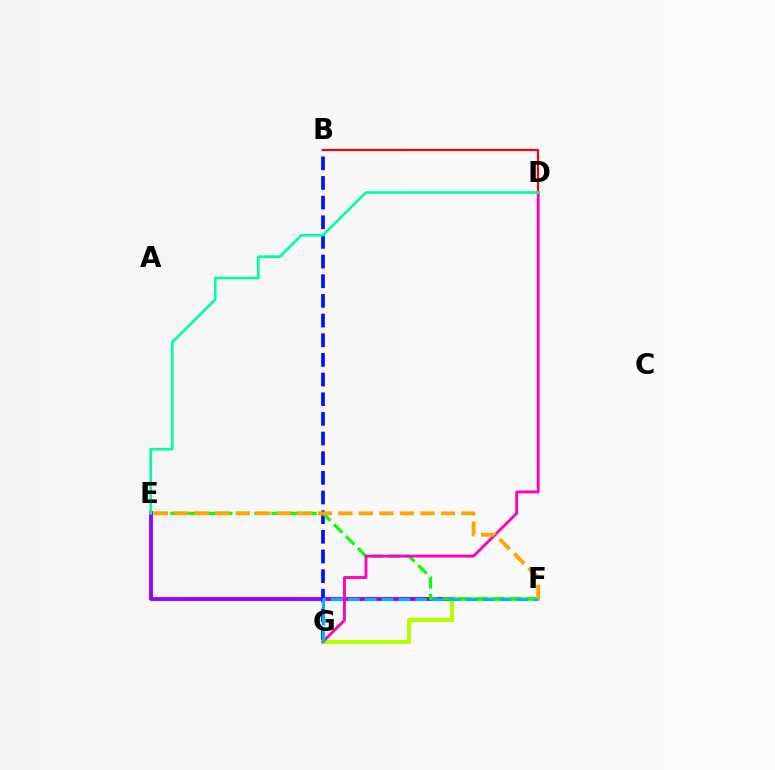{('E', 'F'): [{'color': '#9b00ff', 'line_style': 'solid', 'thickness': 2.79}, {'color': '#08ff00', 'line_style': 'dashed', 'thickness': 2.29}, {'color': '#ffa500', 'line_style': 'dashed', 'thickness': 2.79}], ('B', 'G'): [{'color': '#0010ff', 'line_style': 'dashed', 'thickness': 2.67}], ('F', 'G'): [{'color': '#b3ff00', 'line_style': 'solid', 'thickness': 2.96}, {'color': '#00b5ff', 'line_style': 'dashed', 'thickness': 2.29}], ('B', 'D'): [{'color': '#ff0000', 'line_style': 'solid', 'thickness': 1.57}], ('D', 'G'): [{'color': '#ff00bd', 'line_style': 'solid', 'thickness': 2.06}], ('D', 'E'): [{'color': '#00ff9d', 'line_style': 'solid', 'thickness': 1.89}]}